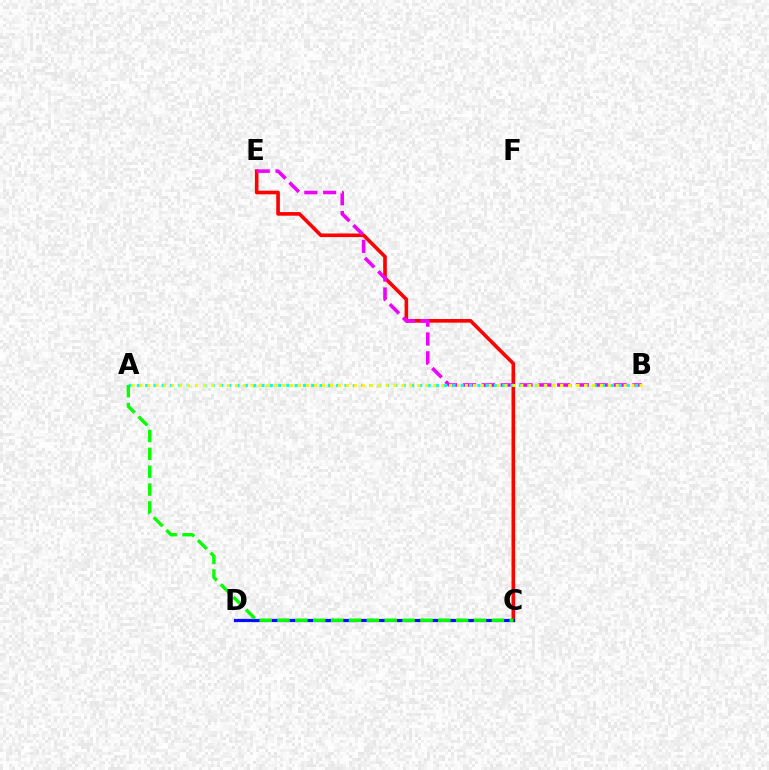{('C', 'E'): [{'color': '#ff0000', 'line_style': 'solid', 'thickness': 2.6}], ('C', 'D'): [{'color': '#0010ff', 'line_style': 'solid', 'thickness': 2.31}], ('B', 'E'): [{'color': '#ee00ff', 'line_style': 'dashed', 'thickness': 2.56}], ('A', 'B'): [{'color': '#00fff6', 'line_style': 'dotted', 'thickness': 2.26}, {'color': '#fcf500', 'line_style': 'dotted', 'thickness': 2.16}], ('A', 'C'): [{'color': '#08ff00', 'line_style': 'dashed', 'thickness': 2.43}]}